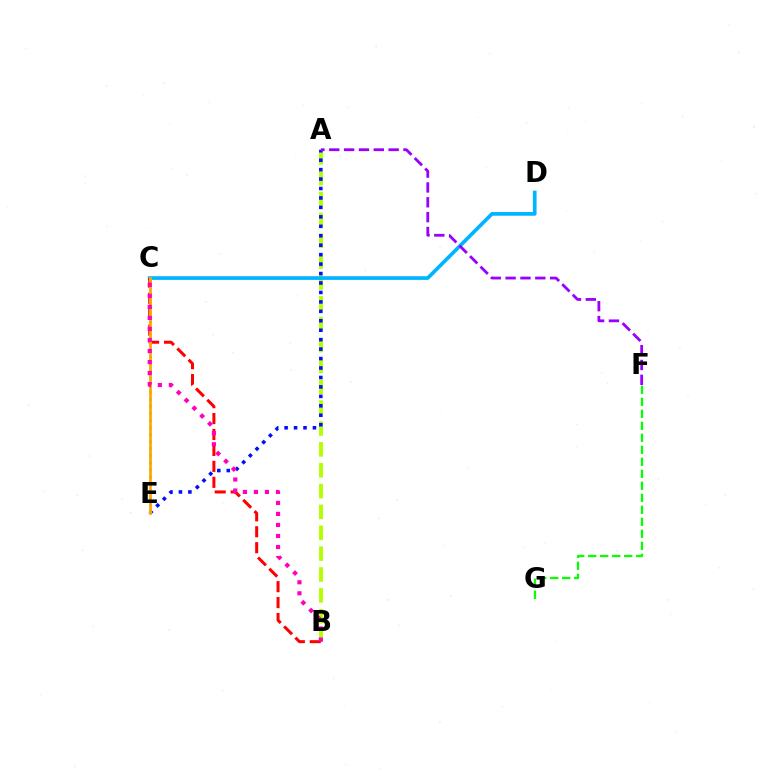{('A', 'B'): [{'color': '#b3ff00', 'line_style': 'dashed', 'thickness': 2.83}], ('A', 'E'): [{'color': '#0010ff', 'line_style': 'dotted', 'thickness': 2.57}], ('C', 'D'): [{'color': '#00b5ff', 'line_style': 'solid', 'thickness': 2.66}], ('A', 'F'): [{'color': '#9b00ff', 'line_style': 'dashed', 'thickness': 2.02}], ('B', 'C'): [{'color': '#ff0000', 'line_style': 'dashed', 'thickness': 2.17}, {'color': '#ff00bd', 'line_style': 'dotted', 'thickness': 3.0}], ('C', 'E'): [{'color': '#00ff9d', 'line_style': 'dotted', 'thickness': 1.91}, {'color': '#ffa500', 'line_style': 'solid', 'thickness': 1.93}], ('F', 'G'): [{'color': '#08ff00', 'line_style': 'dashed', 'thickness': 1.63}]}